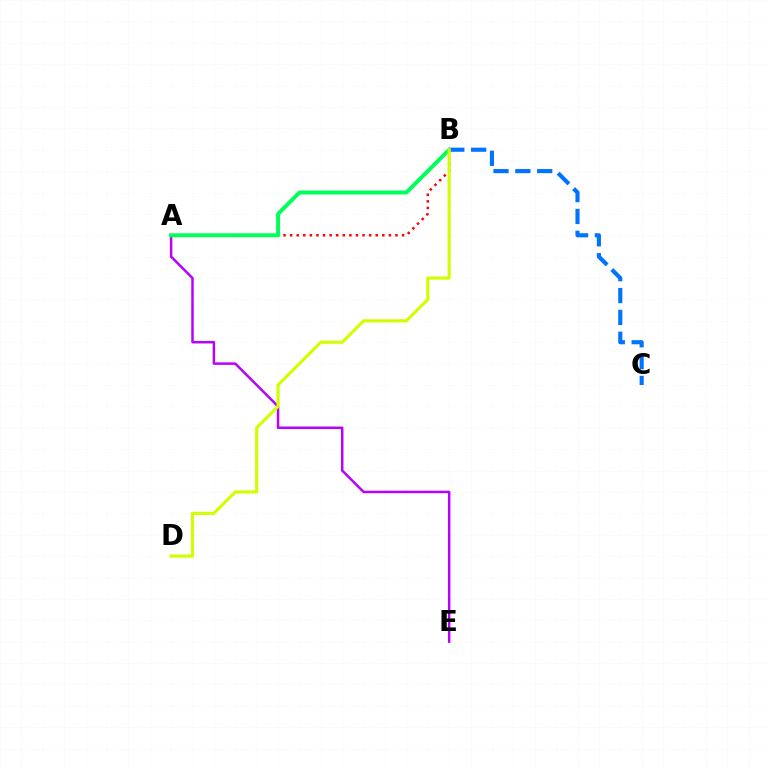{('A', 'B'): [{'color': '#ff0000', 'line_style': 'dotted', 'thickness': 1.79}, {'color': '#00ff5c', 'line_style': 'solid', 'thickness': 2.86}], ('A', 'E'): [{'color': '#b900ff', 'line_style': 'solid', 'thickness': 1.79}], ('B', 'C'): [{'color': '#0074ff', 'line_style': 'dashed', 'thickness': 2.97}], ('B', 'D'): [{'color': '#d1ff00', 'line_style': 'solid', 'thickness': 2.25}]}